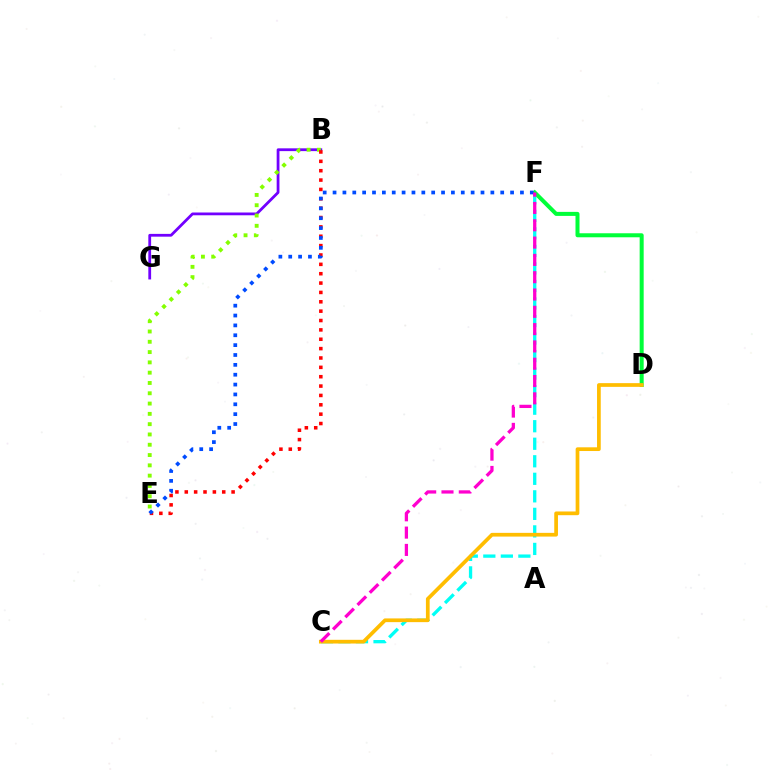{('C', 'F'): [{'color': '#00fff6', 'line_style': 'dashed', 'thickness': 2.38}, {'color': '#ff00cf', 'line_style': 'dashed', 'thickness': 2.35}], ('D', 'F'): [{'color': '#00ff39', 'line_style': 'solid', 'thickness': 2.89}], ('B', 'G'): [{'color': '#7200ff', 'line_style': 'solid', 'thickness': 2.0}], ('B', 'E'): [{'color': '#84ff00', 'line_style': 'dotted', 'thickness': 2.8}, {'color': '#ff0000', 'line_style': 'dotted', 'thickness': 2.54}], ('E', 'F'): [{'color': '#004bff', 'line_style': 'dotted', 'thickness': 2.68}], ('C', 'D'): [{'color': '#ffbd00', 'line_style': 'solid', 'thickness': 2.68}]}